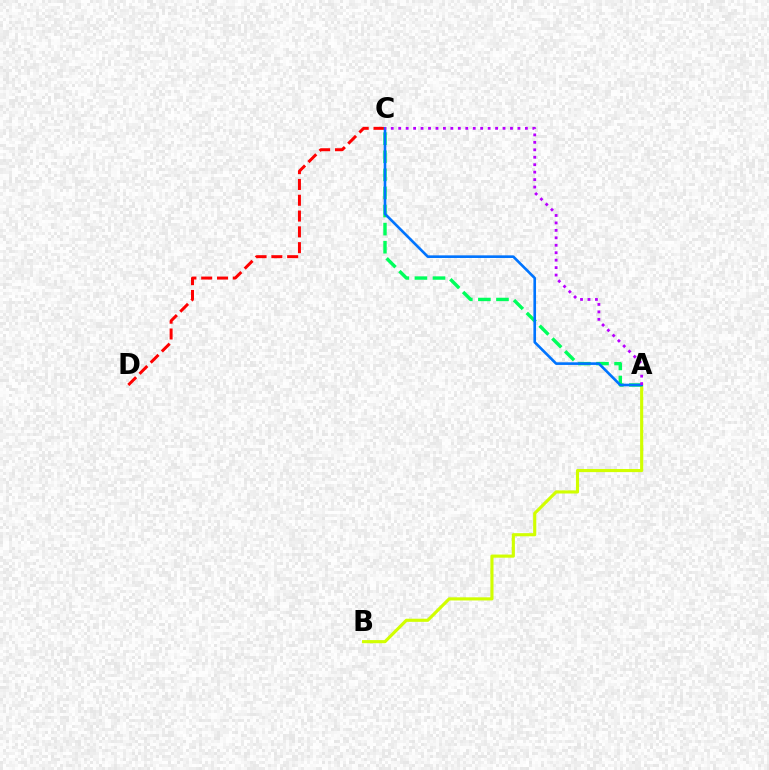{('C', 'D'): [{'color': '#ff0000', 'line_style': 'dashed', 'thickness': 2.15}], ('A', 'B'): [{'color': '#d1ff00', 'line_style': 'solid', 'thickness': 2.25}], ('A', 'C'): [{'color': '#00ff5c', 'line_style': 'dashed', 'thickness': 2.46}, {'color': '#0074ff', 'line_style': 'solid', 'thickness': 1.9}, {'color': '#b900ff', 'line_style': 'dotted', 'thickness': 2.02}]}